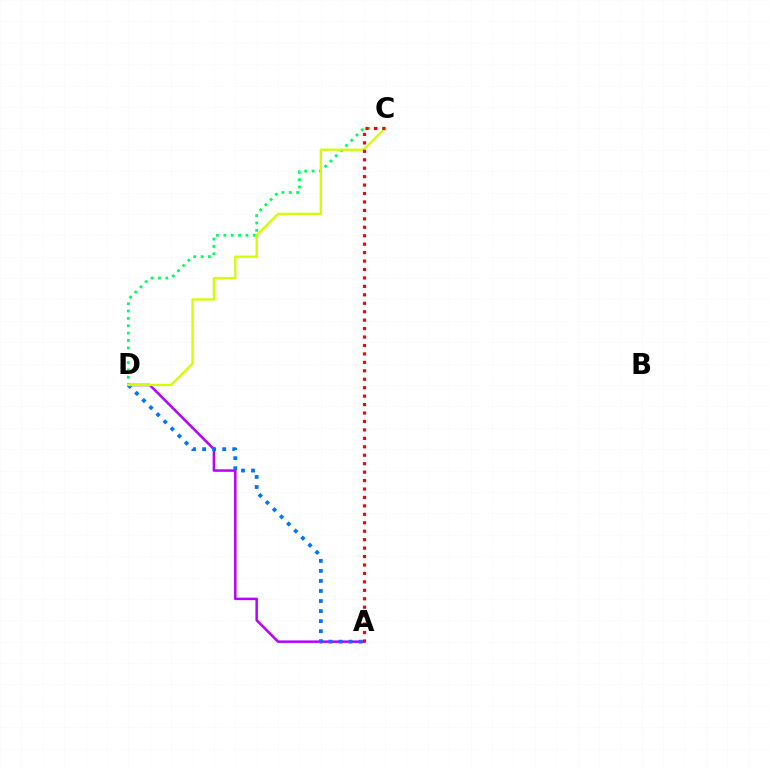{('A', 'D'): [{'color': '#b900ff', 'line_style': 'solid', 'thickness': 1.81}, {'color': '#0074ff', 'line_style': 'dotted', 'thickness': 2.73}], ('C', 'D'): [{'color': '#00ff5c', 'line_style': 'dotted', 'thickness': 2.0}, {'color': '#d1ff00', 'line_style': 'solid', 'thickness': 1.66}], ('A', 'C'): [{'color': '#ff0000', 'line_style': 'dotted', 'thickness': 2.29}]}